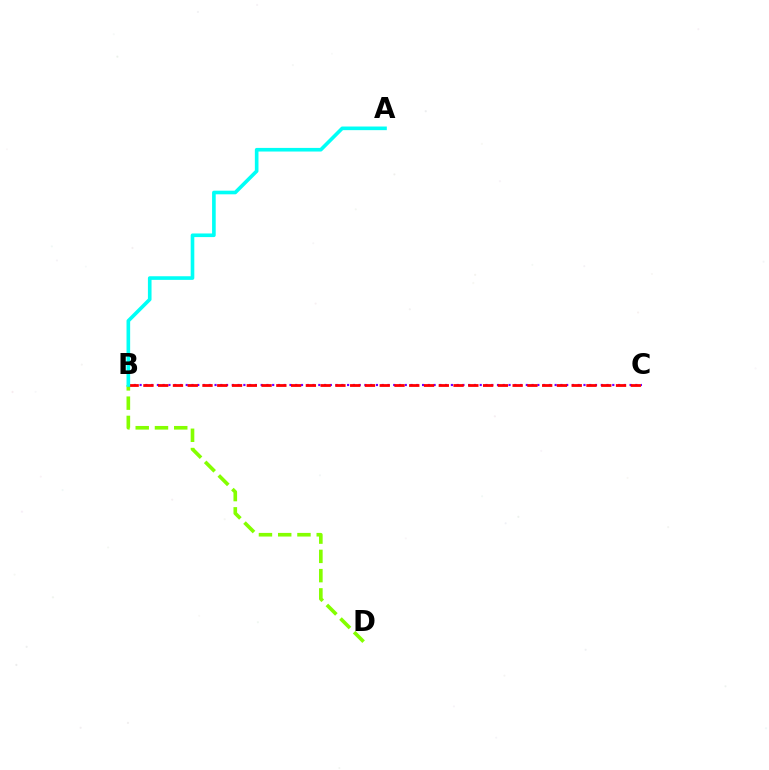{('B', 'C'): [{'color': '#7200ff', 'line_style': 'dotted', 'thickness': 1.57}, {'color': '#ff0000', 'line_style': 'dashed', 'thickness': 2.01}], ('B', 'D'): [{'color': '#84ff00', 'line_style': 'dashed', 'thickness': 2.62}], ('A', 'B'): [{'color': '#00fff6', 'line_style': 'solid', 'thickness': 2.61}]}